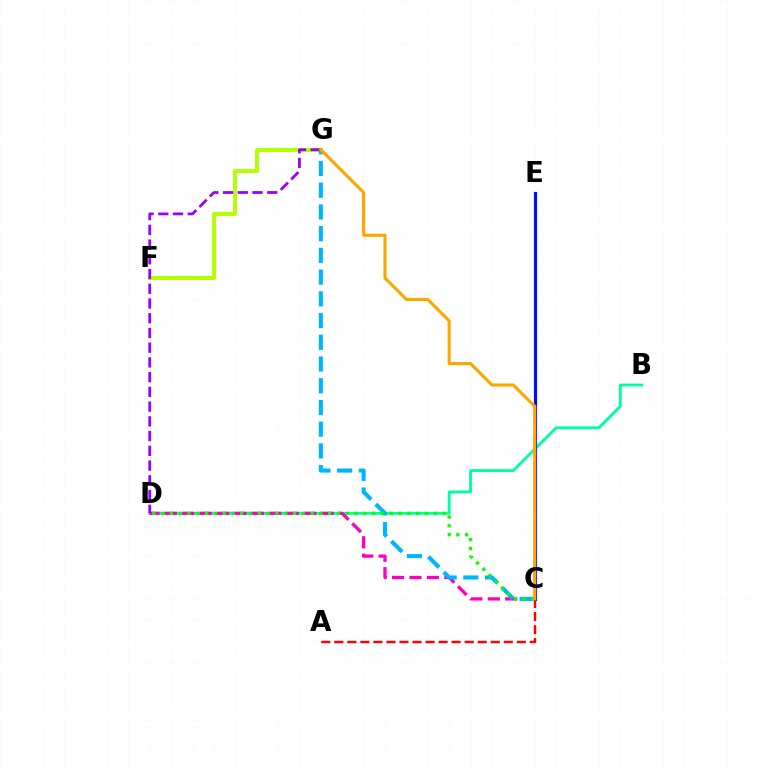{('B', 'D'): [{'color': '#00ff9d', 'line_style': 'solid', 'thickness': 2.05}], ('C', 'D'): [{'color': '#ff00bd', 'line_style': 'dashed', 'thickness': 2.37}, {'color': '#08ff00', 'line_style': 'dotted', 'thickness': 2.39}], ('A', 'C'): [{'color': '#ff0000', 'line_style': 'dashed', 'thickness': 1.77}], ('F', 'G'): [{'color': '#b3ff00', 'line_style': 'solid', 'thickness': 2.85}], ('C', 'G'): [{'color': '#00b5ff', 'line_style': 'dashed', 'thickness': 2.95}, {'color': '#ffa500', 'line_style': 'solid', 'thickness': 2.24}], ('C', 'E'): [{'color': '#0010ff', 'line_style': 'solid', 'thickness': 2.29}], ('D', 'G'): [{'color': '#9b00ff', 'line_style': 'dashed', 'thickness': 2.0}]}